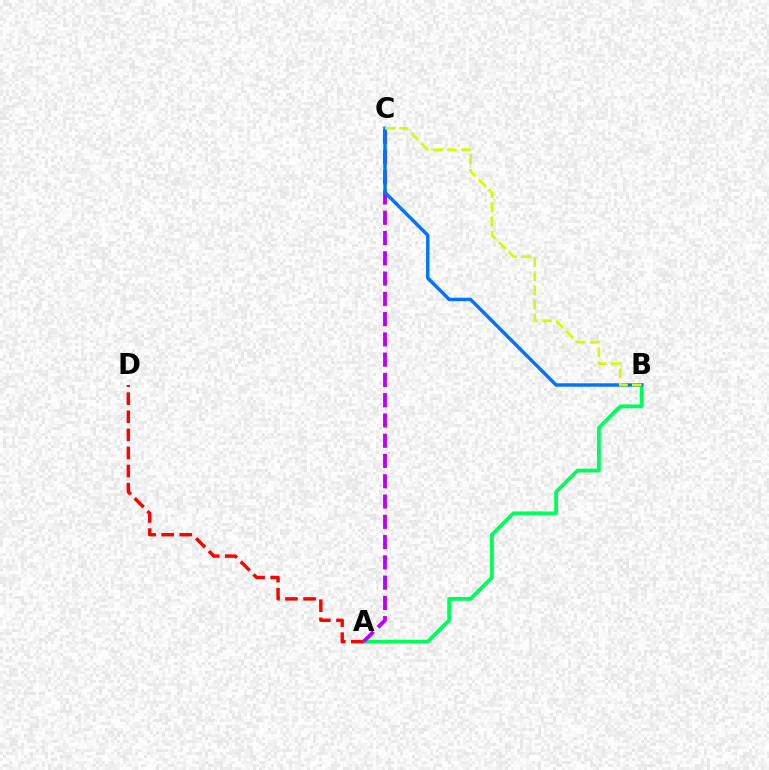{('A', 'B'): [{'color': '#00ff5c', 'line_style': 'solid', 'thickness': 2.74}], ('A', 'D'): [{'color': '#ff0000', 'line_style': 'dashed', 'thickness': 2.46}], ('A', 'C'): [{'color': '#b900ff', 'line_style': 'dashed', 'thickness': 2.75}], ('B', 'C'): [{'color': '#0074ff', 'line_style': 'solid', 'thickness': 2.47}, {'color': '#d1ff00', 'line_style': 'dashed', 'thickness': 1.93}]}